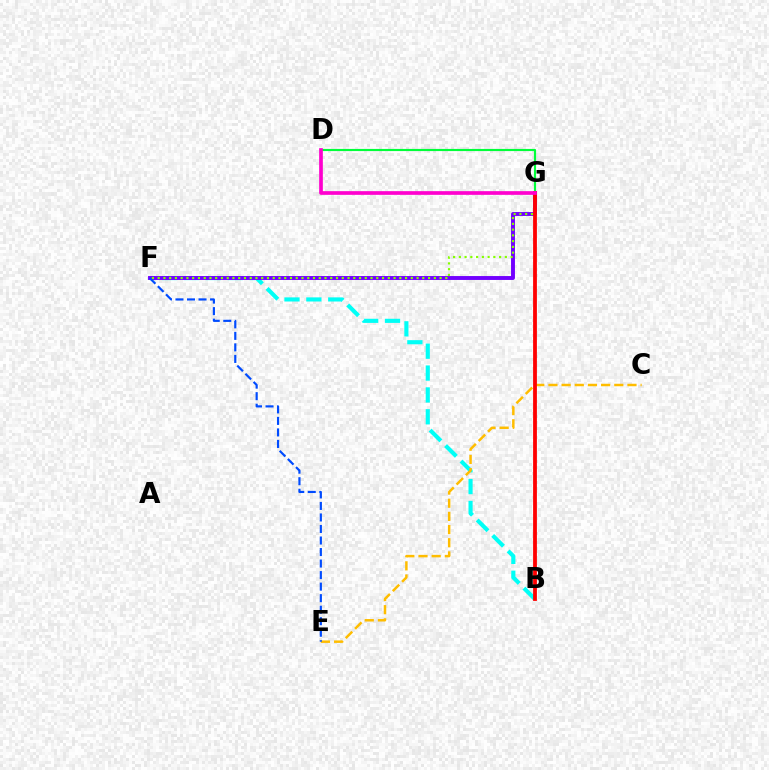{('B', 'F'): [{'color': '#00fff6', 'line_style': 'dashed', 'thickness': 2.97}], ('F', 'G'): [{'color': '#7200ff', 'line_style': 'solid', 'thickness': 2.82}, {'color': '#84ff00', 'line_style': 'dotted', 'thickness': 1.56}], ('D', 'G'): [{'color': '#00ff39', 'line_style': 'solid', 'thickness': 1.55}, {'color': '#ff00cf', 'line_style': 'solid', 'thickness': 2.65}], ('C', 'E'): [{'color': '#ffbd00', 'line_style': 'dashed', 'thickness': 1.79}], ('B', 'G'): [{'color': '#ff0000', 'line_style': 'solid', 'thickness': 2.73}], ('E', 'F'): [{'color': '#004bff', 'line_style': 'dashed', 'thickness': 1.57}]}